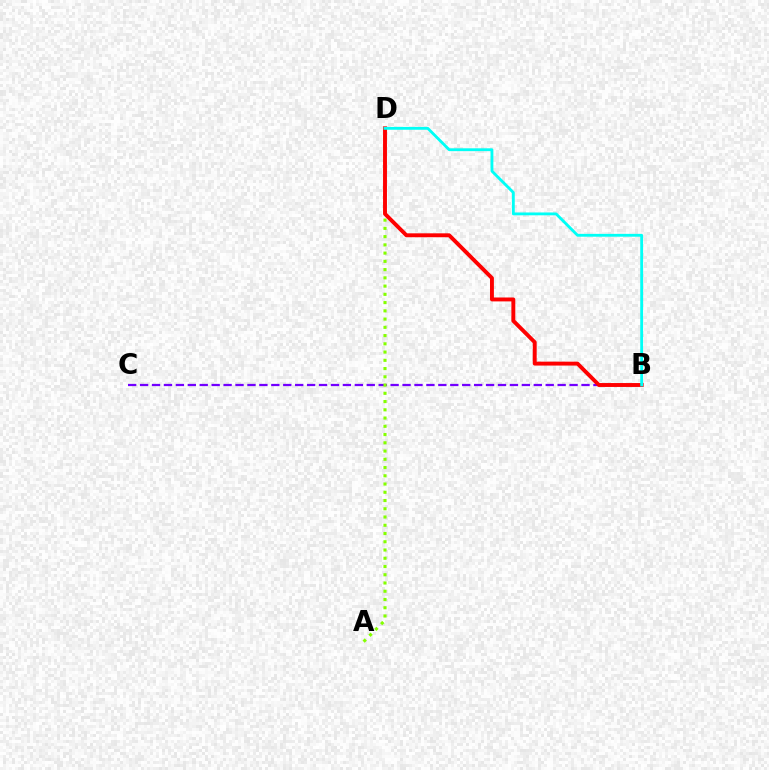{('B', 'C'): [{'color': '#7200ff', 'line_style': 'dashed', 'thickness': 1.62}], ('A', 'D'): [{'color': '#84ff00', 'line_style': 'dotted', 'thickness': 2.24}], ('B', 'D'): [{'color': '#ff0000', 'line_style': 'solid', 'thickness': 2.81}, {'color': '#00fff6', 'line_style': 'solid', 'thickness': 2.04}]}